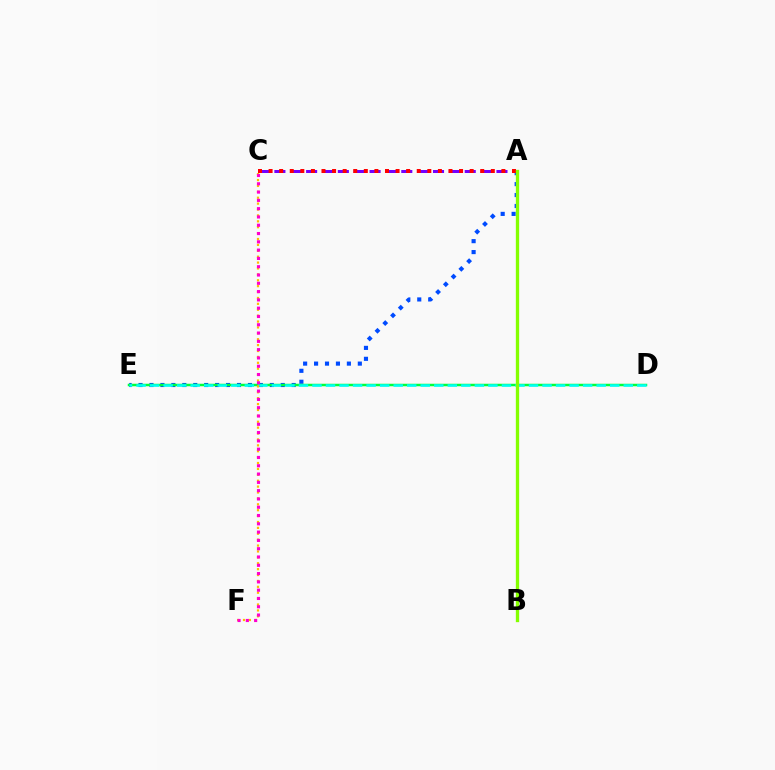{('A', 'E'): [{'color': '#004bff', 'line_style': 'dotted', 'thickness': 2.97}], ('A', 'C'): [{'color': '#7200ff', 'line_style': 'dashed', 'thickness': 2.15}, {'color': '#ff0000', 'line_style': 'dotted', 'thickness': 2.88}], ('D', 'E'): [{'color': '#00ff39', 'line_style': 'solid', 'thickness': 1.8}, {'color': '#00fff6', 'line_style': 'dashed', 'thickness': 1.84}], ('C', 'F'): [{'color': '#ffbd00', 'line_style': 'dotted', 'thickness': 1.6}, {'color': '#ff00cf', 'line_style': 'dotted', 'thickness': 2.25}], ('A', 'B'): [{'color': '#84ff00', 'line_style': 'solid', 'thickness': 2.39}]}